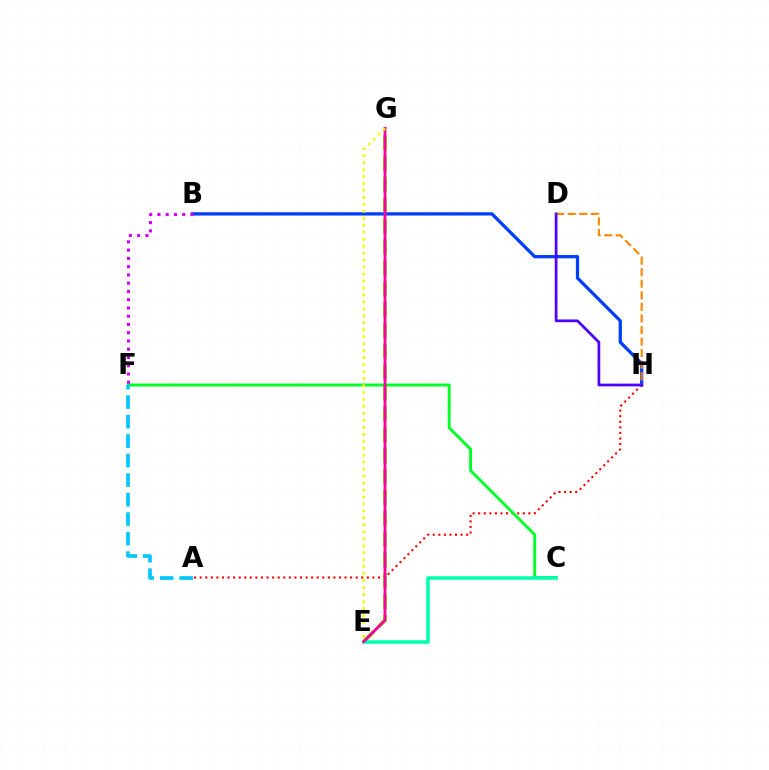{('B', 'H'): [{'color': '#003fff', 'line_style': 'solid', 'thickness': 2.36}], ('A', 'H'): [{'color': '#ff0000', 'line_style': 'dotted', 'thickness': 1.51}], ('D', 'H'): [{'color': '#ff8800', 'line_style': 'dashed', 'thickness': 1.57}, {'color': '#4f00ff', 'line_style': 'solid', 'thickness': 1.97}], ('E', 'G'): [{'color': '#66ff00', 'line_style': 'dashed', 'thickness': 2.83}, {'color': '#ff00a0', 'line_style': 'solid', 'thickness': 2.06}, {'color': '#eeff00', 'line_style': 'dotted', 'thickness': 1.89}], ('C', 'F'): [{'color': '#00ff27', 'line_style': 'solid', 'thickness': 2.09}], ('C', 'E'): [{'color': '#00ffaf', 'line_style': 'solid', 'thickness': 2.54}], ('A', 'F'): [{'color': '#00c7ff', 'line_style': 'dashed', 'thickness': 2.65}], ('B', 'F'): [{'color': '#d600ff', 'line_style': 'dotted', 'thickness': 2.24}]}